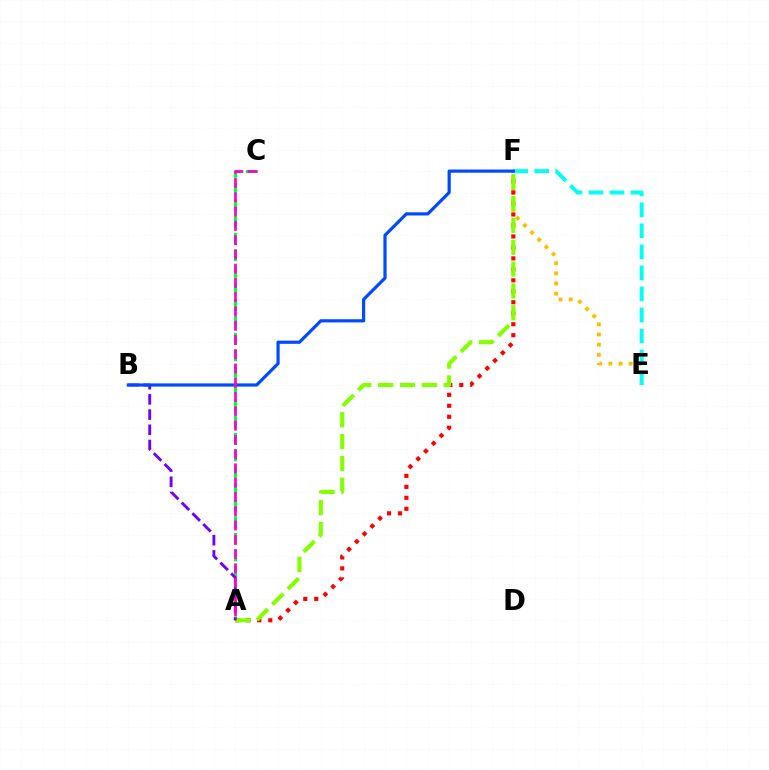{('E', 'F'): [{'color': '#ffbd00', 'line_style': 'dotted', 'thickness': 2.76}, {'color': '#00fff6', 'line_style': 'dashed', 'thickness': 2.86}], ('A', 'C'): [{'color': '#00ff39', 'line_style': 'dashed', 'thickness': 2.27}, {'color': '#ff00cf', 'line_style': 'dashed', 'thickness': 1.94}], ('A', 'F'): [{'color': '#ff0000', 'line_style': 'dotted', 'thickness': 2.98}, {'color': '#84ff00', 'line_style': 'dashed', 'thickness': 2.97}], ('A', 'B'): [{'color': '#7200ff', 'line_style': 'dashed', 'thickness': 2.07}], ('B', 'F'): [{'color': '#004bff', 'line_style': 'solid', 'thickness': 2.3}]}